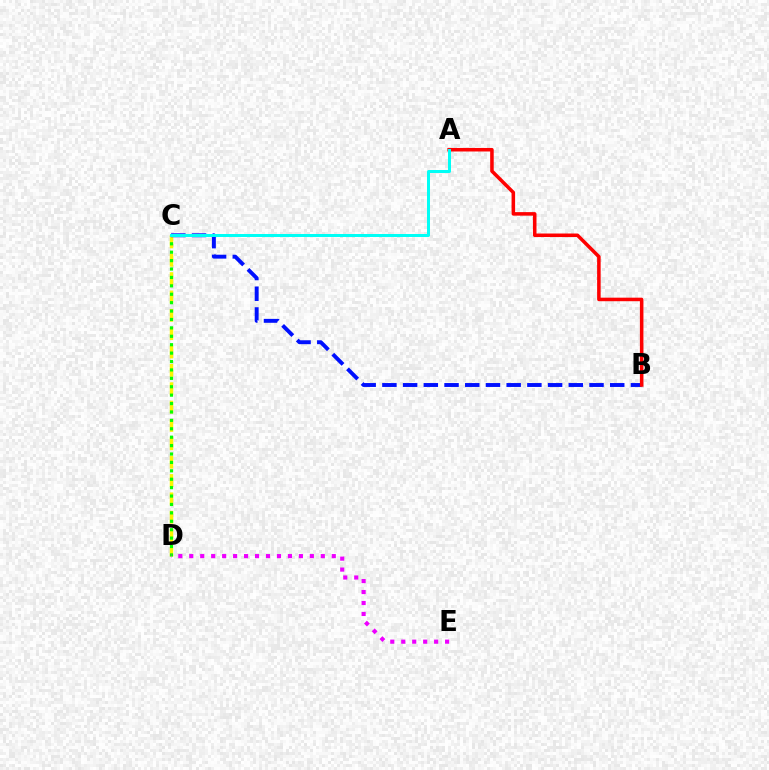{('C', 'D'): [{'color': '#fcf500', 'line_style': 'dashed', 'thickness': 2.49}, {'color': '#08ff00', 'line_style': 'dotted', 'thickness': 2.28}], ('B', 'C'): [{'color': '#0010ff', 'line_style': 'dashed', 'thickness': 2.81}], ('A', 'B'): [{'color': '#ff0000', 'line_style': 'solid', 'thickness': 2.54}], ('D', 'E'): [{'color': '#ee00ff', 'line_style': 'dotted', 'thickness': 2.98}], ('A', 'C'): [{'color': '#00fff6', 'line_style': 'solid', 'thickness': 2.15}]}